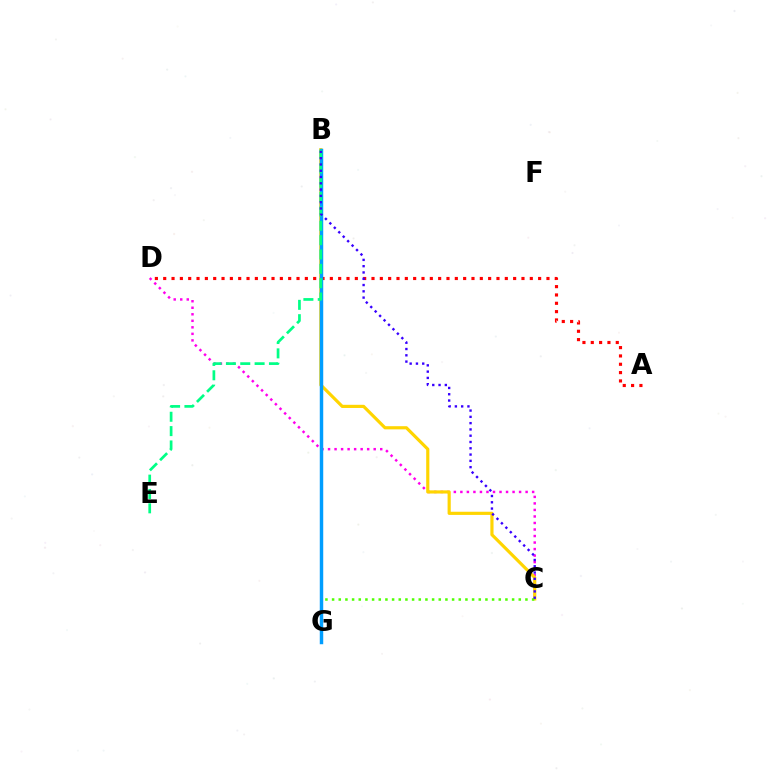{('C', 'D'): [{'color': '#ff00ed', 'line_style': 'dotted', 'thickness': 1.77}], ('B', 'C'): [{'color': '#ffd500', 'line_style': 'solid', 'thickness': 2.28}, {'color': '#3700ff', 'line_style': 'dotted', 'thickness': 1.71}], ('A', 'D'): [{'color': '#ff0000', 'line_style': 'dotted', 'thickness': 2.26}], ('C', 'G'): [{'color': '#4fff00', 'line_style': 'dotted', 'thickness': 1.81}], ('B', 'G'): [{'color': '#009eff', 'line_style': 'solid', 'thickness': 2.49}], ('B', 'E'): [{'color': '#00ff86', 'line_style': 'dashed', 'thickness': 1.95}]}